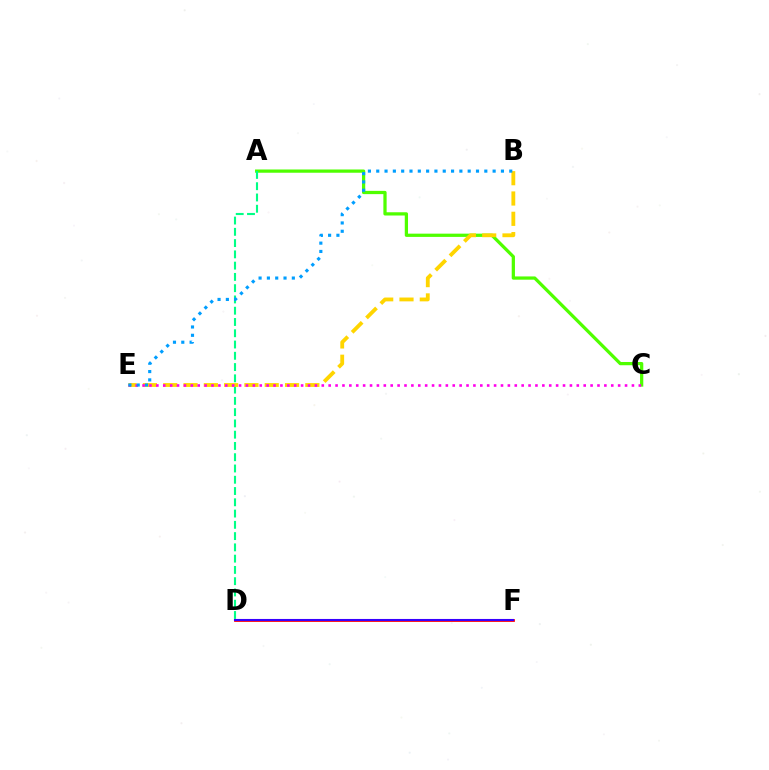{('A', 'C'): [{'color': '#4fff00', 'line_style': 'solid', 'thickness': 2.34}], ('D', 'F'): [{'color': '#ff0000', 'line_style': 'solid', 'thickness': 1.99}, {'color': '#3700ff', 'line_style': 'solid', 'thickness': 1.5}], ('A', 'D'): [{'color': '#00ff86', 'line_style': 'dashed', 'thickness': 1.53}], ('B', 'E'): [{'color': '#ffd500', 'line_style': 'dashed', 'thickness': 2.76}, {'color': '#009eff', 'line_style': 'dotted', 'thickness': 2.26}], ('C', 'E'): [{'color': '#ff00ed', 'line_style': 'dotted', 'thickness': 1.87}]}